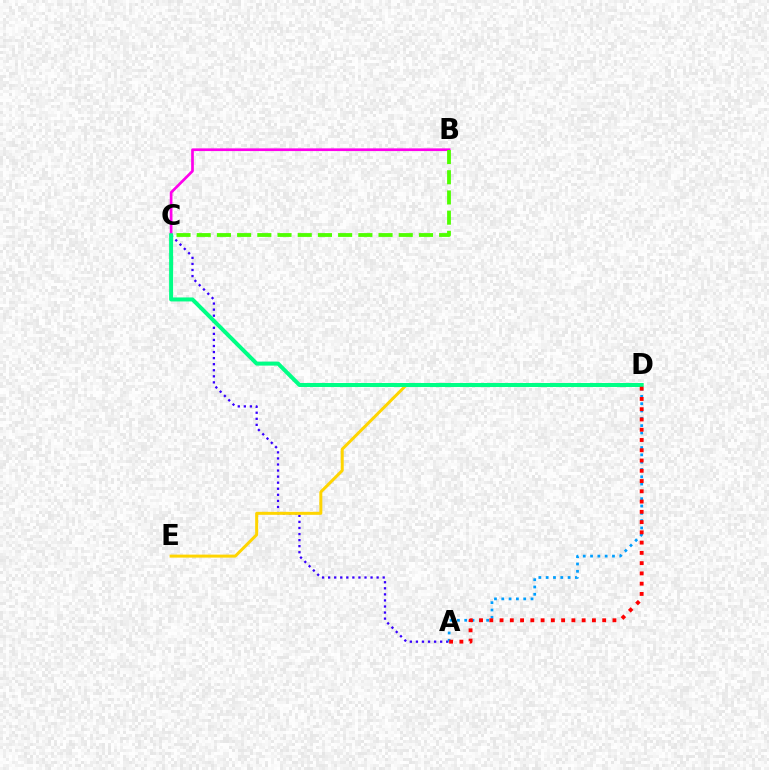{('B', 'C'): [{'color': '#ff00ed', 'line_style': 'solid', 'thickness': 1.94}, {'color': '#4fff00', 'line_style': 'dashed', 'thickness': 2.74}], ('A', 'C'): [{'color': '#3700ff', 'line_style': 'dotted', 'thickness': 1.65}], ('A', 'D'): [{'color': '#009eff', 'line_style': 'dotted', 'thickness': 1.99}, {'color': '#ff0000', 'line_style': 'dotted', 'thickness': 2.79}], ('D', 'E'): [{'color': '#ffd500', 'line_style': 'solid', 'thickness': 2.16}], ('C', 'D'): [{'color': '#00ff86', 'line_style': 'solid', 'thickness': 2.88}]}